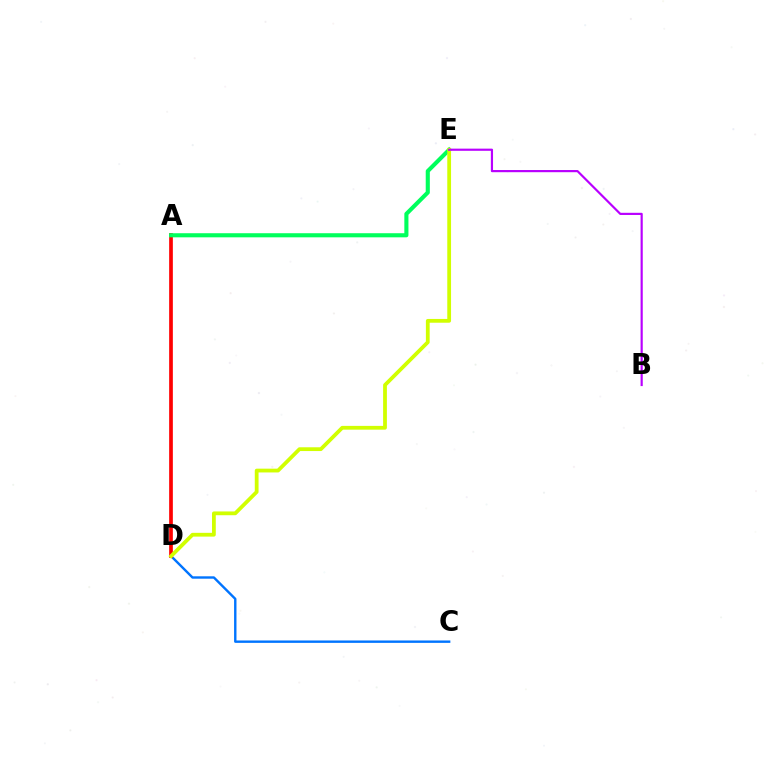{('C', 'D'): [{'color': '#0074ff', 'line_style': 'solid', 'thickness': 1.73}], ('A', 'D'): [{'color': '#ff0000', 'line_style': 'solid', 'thickness': 2.66}], ('A', 'E'): [{'color': '#00ff5c', 'line_style': 'solid', 'thickness': 2.95}], ('D', 'E'): [{'color': '#d1ff00', 'line_style': 'solid', 'thickness': 2.72}], ('B', 'E'): [{'color': '#b900ff', 'line_style': 'solid', 'thickness': 1.57}]}